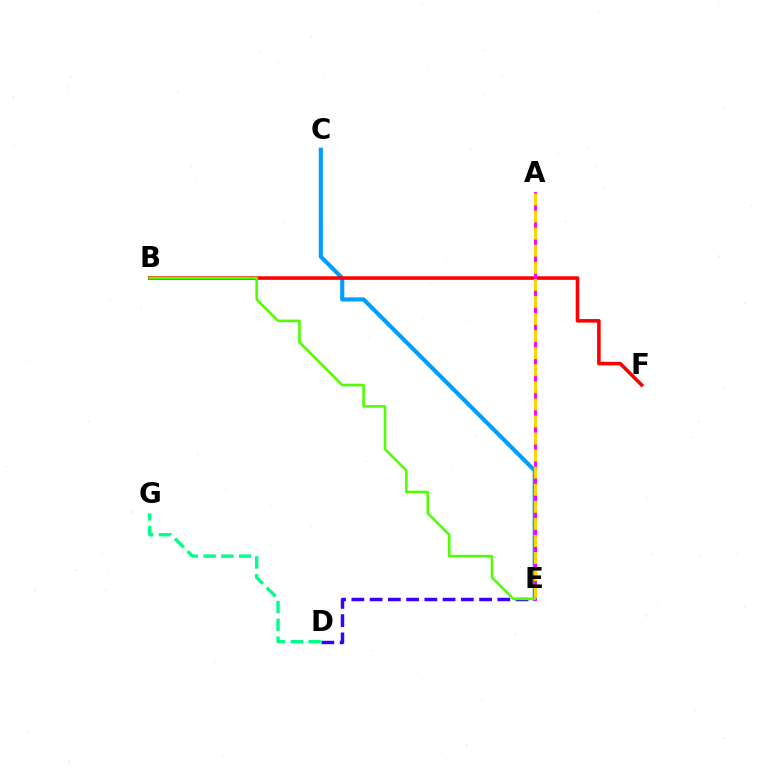{('D', 'E'): [{'color': '#3700ff', 'line_style': 'dashed', 'thickness': 2.48}], ('C', 'E'): [{'color': '#009eff', 'line_style': 'solid', 'thickness': 2.97}], ('D', 'G'): [{'color': '#00ff86', 'line_style': 'dashed', 'thickness': 2.42}], ('B', 'F'): [{'color': '#ff0000', 'line_style': 'solid', 'thickness': 2.56}], ('A', 'E'): [{'color': '#ff00ed', 'line_style': 'solid', 'thickness': 2.08}, {'color': '#ffd500', 'line_style': 'dashed', 'thickness': 2.32}], ('B', 'E'): [{'color': '#4fff00', 'line_style': 'solid', 'thickness': 1.86}]}